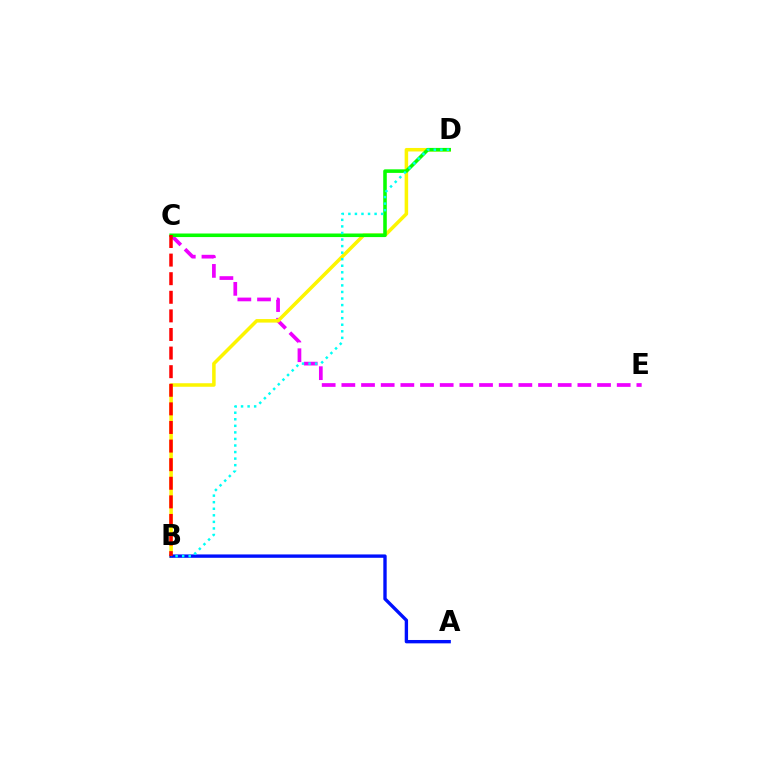{('C', 'E'): [{'color': '#ee00ff', 'line_style': 'dashed', 'thickness': 2.67}], ('B', 'D'): [{'color': '#fcf500', 'line_style': 'solid', 'thickness': 2.53}, {'color': '#00fff6', 'line_style': 'dotted', 'thickness': 1.78}], ('A', 'B'): [{'color': '#0010ff', 'line_style': 'solid', 'thickness': 2.42}], ('C', 'D'): [{'color': '#08ff00', 'line_style': 'solid', 'thickness': 2.56}], ('B', 'C'): [{'color': '#ff0000', 'line_style': 'dashed', 'thickness': 2.53}]}